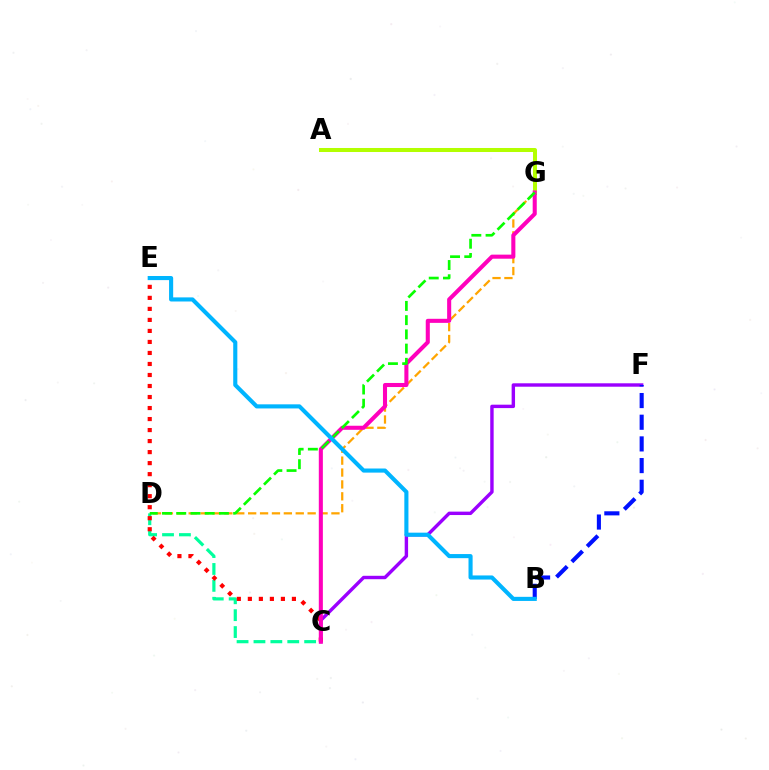{('C', 'F'): [{'color': '#9b00ff', 'line_style': 'solid', 'thickness': 2.46}], ('C', 'D'): [{'color': '#00ff9d', 'line_style': 'dashed', 'thickness': 2.3}], ('A', 'G'): [{'color': '#b3ff00', 'line_style': 'solid', 'thickness': 2.89}], ('D', 'G'): [{'color': '#ffa500', 'line_style': 'dashed', 'thickness': 1.62}, {'color': '#08ff00', 'line_style': 'dashed', 'thickness': 1.93}], ('C', 'E'): [{'color': '#ff0000', 'line_style': 'dotted', 'thickness': 2.99}], ('C', 'G'): [{'color': '#ff00bd', 'line_style': 'solid', 'thickness': 2.93}], ('B', 'F'): [{'color': '#0010ff', 'line_style': 'dashed', 'thickness': 2.94}], ('B', 'E'): [{'color': '#00b5ff', 'line_style': 'solid', 'thickness': 2.96}]}